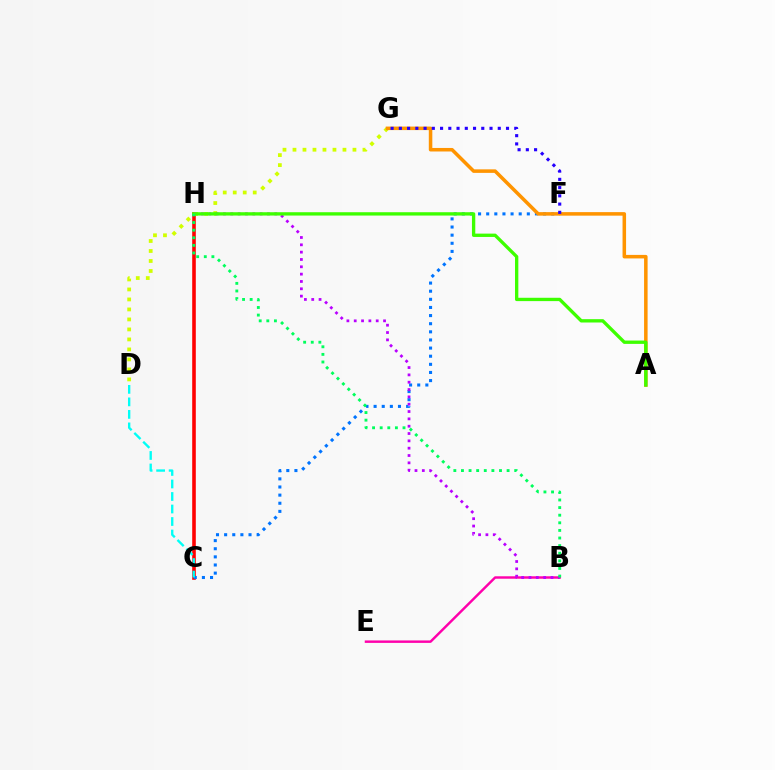{('C', 'H'): [{'color': '#ff0000', 'line_style': 'solid', 'thickness': 2.59}], ('C', 'F'): [{'color': '#0074ff', 'line_style': 'dotted', 'thickness': 2.21}], ('C', 'D'): [{'color': '#00fff6', 'line_style': 'dashed', 'thickness': 1.7}], ('B', 'E'): [{'color': '#ff00ac', 'line_style': 'solid', 'thickness': 1.76}], ('D', 'G'): [{'color': '#d1ff00', 'line_style': 'dotted', 'thickness': 2.72}], ('A', 'G'): [{'color': '#ff9400', 'line_style': 'solid', 'thickness': 2.54}], ('B', 'H'): [{'color': '#b900ff', 'line_style': 'dotted', 'thickness': 1.99}, {'color': '#00ff5c', 'line_style': 'dotted', 'thickness': 2.07}], ('A', 'H'): [{'color': '#3dff00', 'line_style': 'solid', 'thickness': 2.4}], ('F', 'G'): [{'color': '#2500ff', 'line_style': 'dotted', 'thickness': 2.24}]}